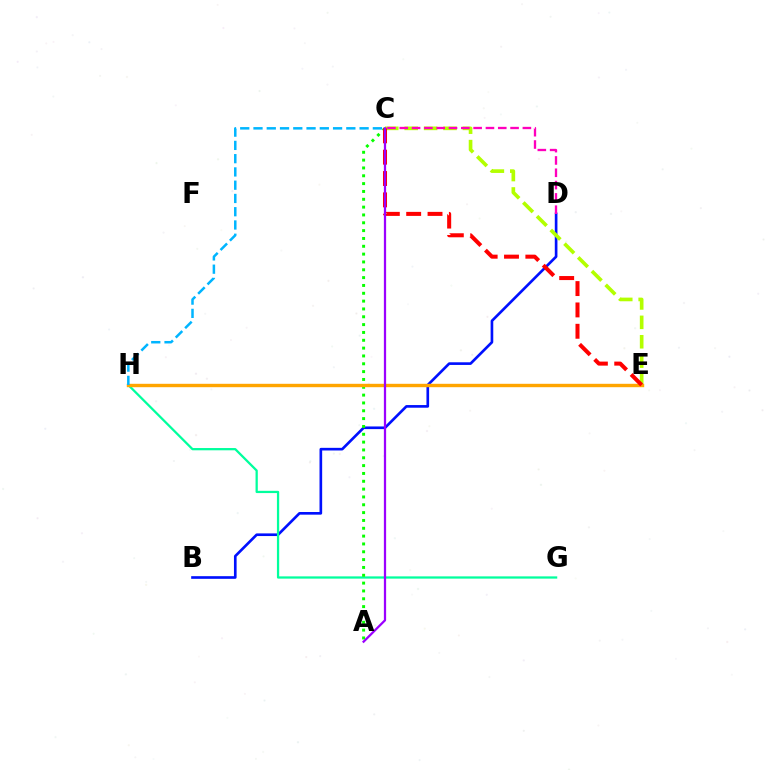{('B', 'D'): [{'color': '#0010ff', 'line_style': 'solid', 'thickness': 1.91}], ('G', 'H'): [{'color': '#00ff9d', 'line_style': 'solid', 'thickness': 1.63}], ('C', 'E'): [{'color': '#b3ff00', 'line_style': 'dashed', 'thickness': 2.64}, {'color': '#ff0000', 'line_style': 'dashed', 'thickness': 2.9}], ('A', 'C'): [{'color': '#08ff00', 'line_style': 'dotted', 'thickness': 2.13}, {'color': '#9b00ff', 'line_style': 'solid', 'thickness': 1.62}], ('E', 'H'): [{'color': '#ffa500', 'line_style': 'solid', 'thickness': 2.45}], ('C', 'D'): [{'color': '#ff00bd', 'line_style': 'dashed', 'thickness': 1.67}], ('C', 'H'): [{'color': '#00b5ff', 'line_style': 'dashed', 'thickness': 1.8}]}